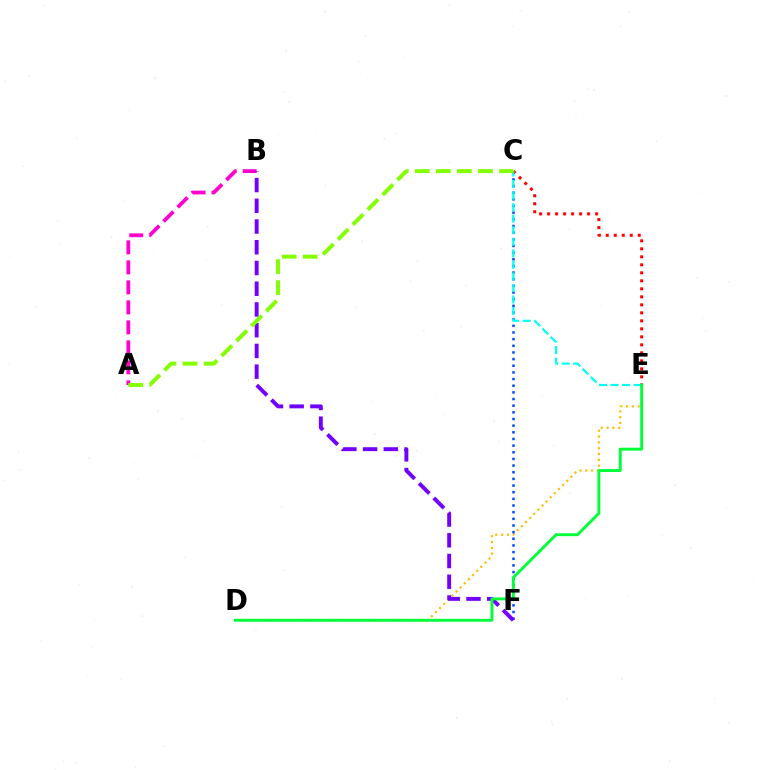{('D', 'E'): [{'color': '#ffbd00', 'line_style': 'dotted', 'thickness': 1.58}, {'color': '#00ff39', 'line_style': 'solid', 'thickness': 2.1}], ('C', 'F'): [{'color': '#004bff', 'line_style': 'dotted', 'thickness': 1.81}], ('A', 'B'): [{'color': '#ff00cf', 'line_style': 'dashed', 'thickness': 2.72}], ('B', 'F'): [{'color': '#7200ff', 'line_style': 'dashed', 'thickness': 2.82}], ('C', 'E'): [{'color': '#ff0000', 'line_style': 'dotted', 'thickness': 2.17}, {'color': '#00fff6', 'line_style': 'dashed', 'thickness': 1.57}], ('A', 'C'): [{'color': '#84ff00', 'line_style': 'dashed', 'thickness': 2.86}]}